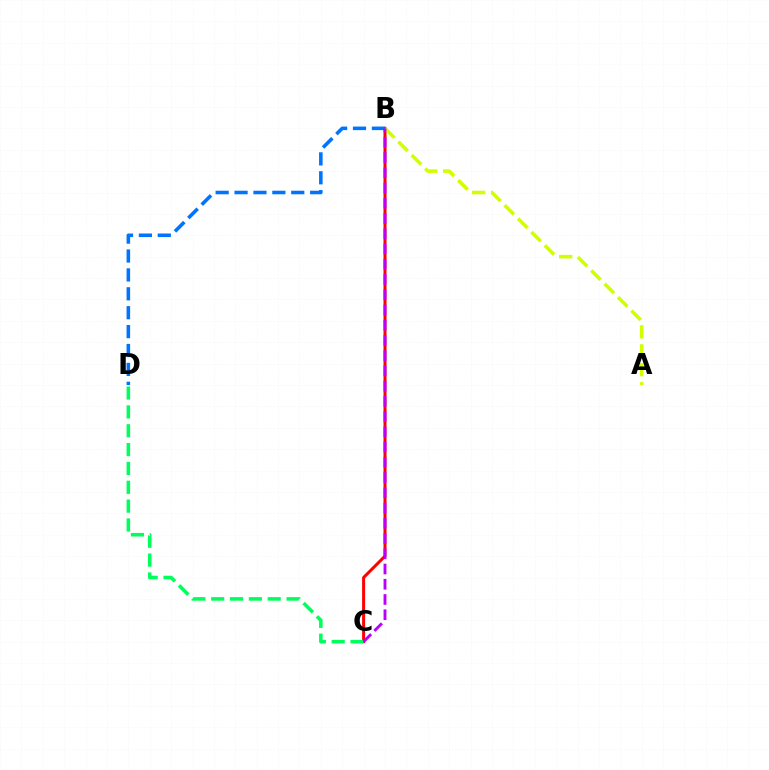{('B', 'C'): [{'color': '#ff0000', 'line_style': 'solid', 'thickness': 2.16}, {'color': '#b900ff', 'line_style': 'dashed', 'thickness': 2.07}], ('A', 'B'): [{'color': '#d1ff00', 'line_style': 'dashed', 'thickness': 2.57}], ('C', 'D'): [{'color': '#00ff5c', 'line_style': 'dashed', 'thickness': 2.56}], ('B', 'D'): [{'color': '#0074ff', 'line_style': 'dashed', 'thickness': 2.57}]}